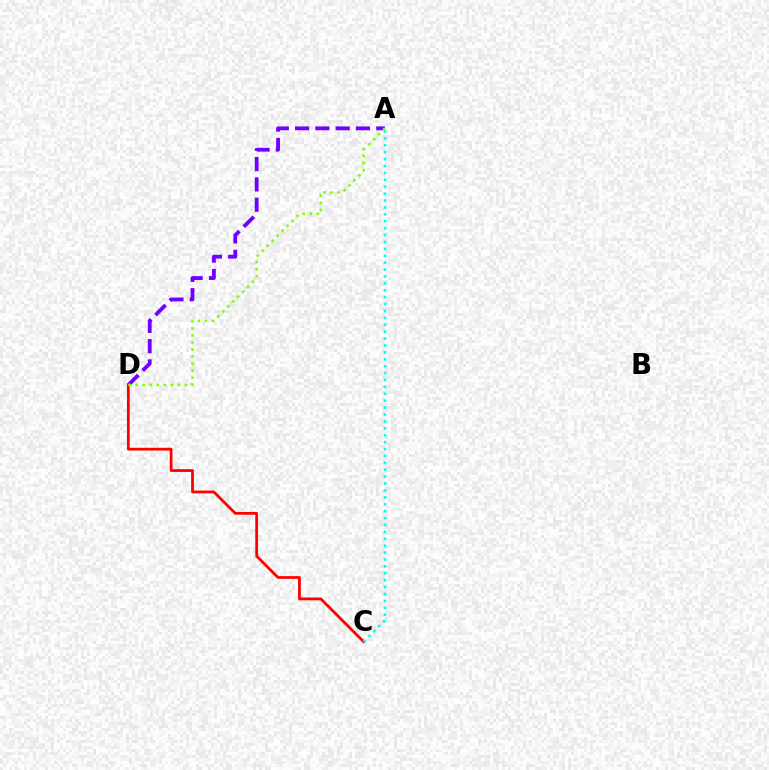{('A', 'D'): [{'color': '#7200ff', 'line_style': 'dashed', 'thickness': 2.76}, {'color': '#84ff00', 'line_style': 'dotted', 'thickness': 1.91}], ('C', 'D'): [{'color': '#ff0000', 'line_style': 'solid', 'thickness': 1.99}], ('A', 'C'): [{'color': '#00fff6', 'line_style': 'dotted', 'thickness': 1.88}]}